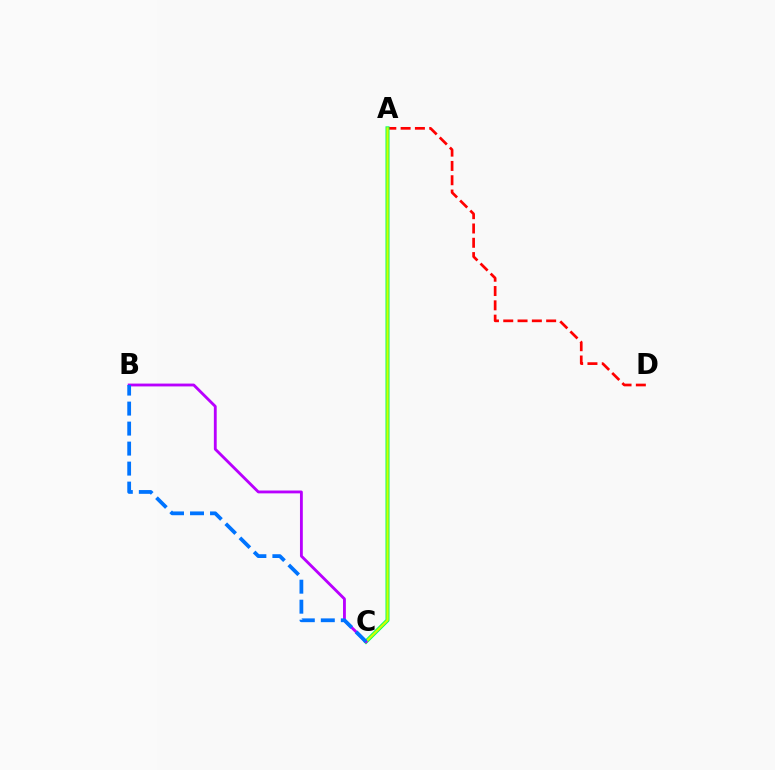{('A', 'D'): [{'color': '#ff0000', 'line_style': 'dashed', 'thickness': 1.94}], ('A', 'C'): [{'color': '#00ff5c', 'line_style': 'solid', 'thickness': 2.87}, {'color': '#d1ff00', 'line_style': 'solid', 'thickness': 1.58}], ('B', 'C'): [{'color': '#b900ff', 'line_style': 'solid', 'thickness': 2.04}, {'color': '#0074ff', 'line_style': 'dashed', 'thickness': 2.72}]}